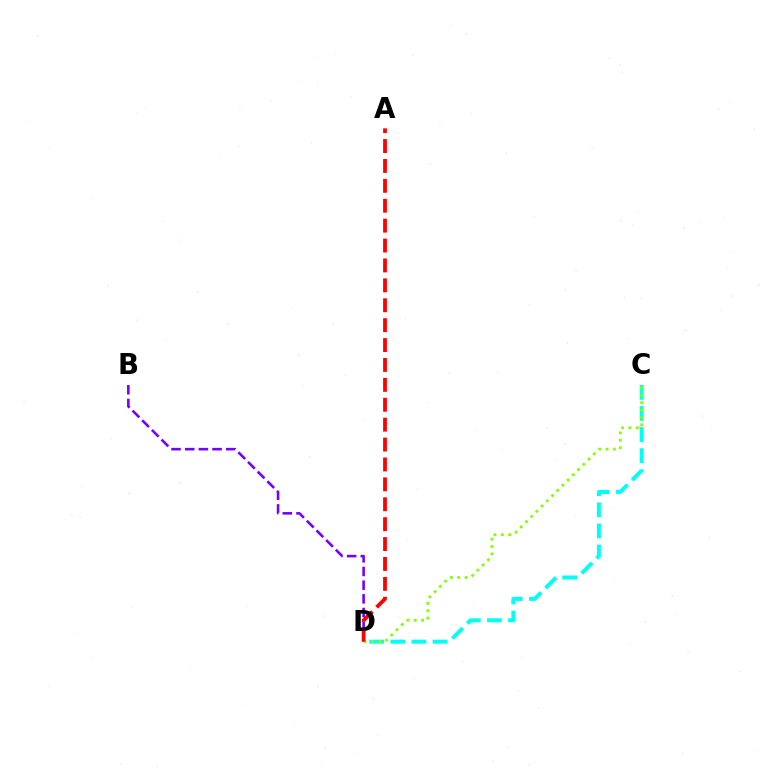{('C', 'D'): [{'color': '#00fff6', 'line_style': 'dashed', 'thickness': 2.87}, {'color': '#84ff00', 'line_style': 'dotted', 'thickness': 2.0}], ('B', 'D'): [{'color': '#7200ff', 'line_style': 'dashed', 'thickness': 1.86}], ('A', 'D'): [{'color': '#ff0000', 'line_style': 'dashed', 'thickness': 2.7}]}